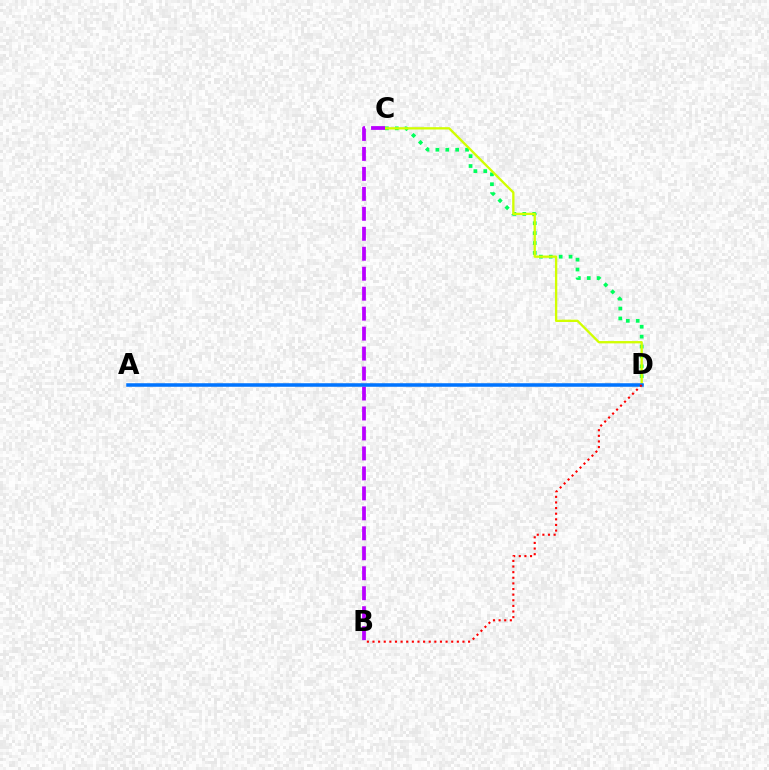{('C', 'D'): [{'color': '#00ff5c', 'line_style': 'dotted', 'thickness': 2.69}, {'color': '#d1ff00', 'line_style': 'solid', 'thickness': 1.67}], ('B', 'C'): [{'color': '#b900ff', 'line_style': 'dashed', 'thickness': 2.71}], ('A', 'D'): [{'color': '#0074ff', 'line_style': 'solid', 'thickness': 2.54}], ('B', 'D'): [{'color': '#ff0000', 'line_style': 'dotted', 'thickness': 1.53}]}